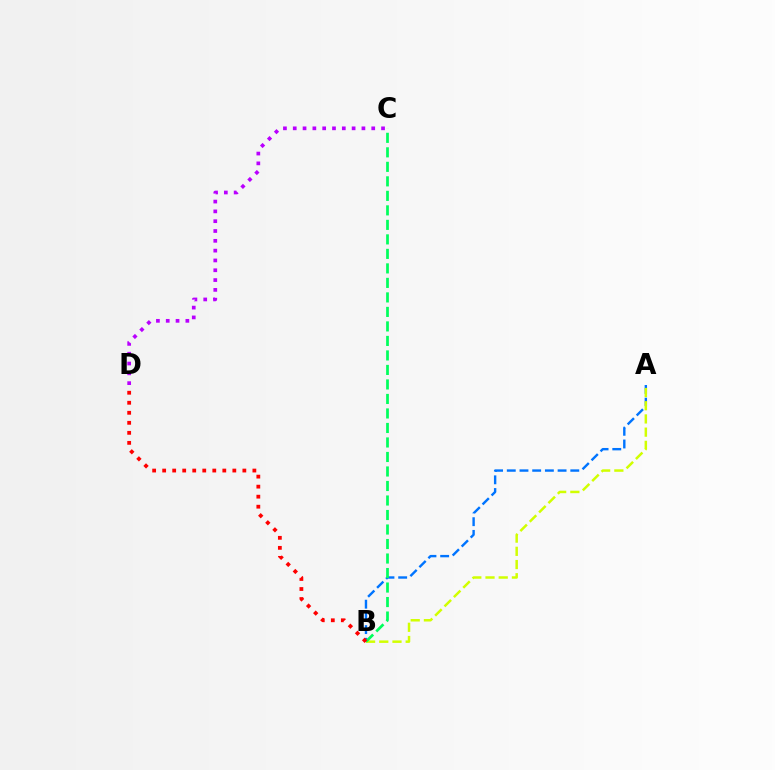{('A', 'B'): [{'color': '#0074ff', 'line_style': 'dashed', 'thickness': 1.73}, {'color': '#d1ff00', 'line_style': 'dashed', 'thickness': 1.79}], ('C', 'D'): [{'color': '#b900ff', 'line_style': 'dotted', 'thickness': 2.67}], ('B', 'C'): [{'color': '#00ff5c', 'line_style': 'dashed', 'thickness': 1.97}], ('B', 'D'): [{'color': '#ff0000', 'line_style': 'dotted', 'thickness': 2.72}]}